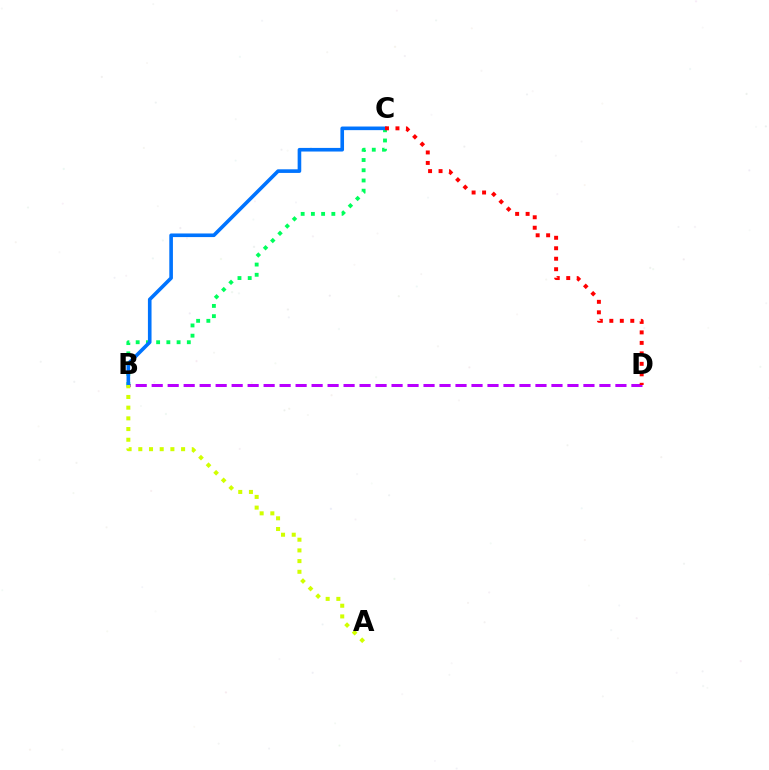{('B', 'D'): [{'color': '#b900ff', 'line_style': 'dashed', 'thickness': 2.17}], ('B', 'C'): [{'color': '#00ff5c', 'line_style': 'dotted', 'thickness': 2.78}, {'color': '#0074ff', 'line_style': 'solid', 'thickness': 2.6}], ('A', 'B'): [{'color': '#d1ff00', 'line_style': 'dotted', 'thickness': 2.91}], ('C', 'D'): [{'color': '#ff0000', 'line_style': 'dotted', 'thickness': 2.85}]}